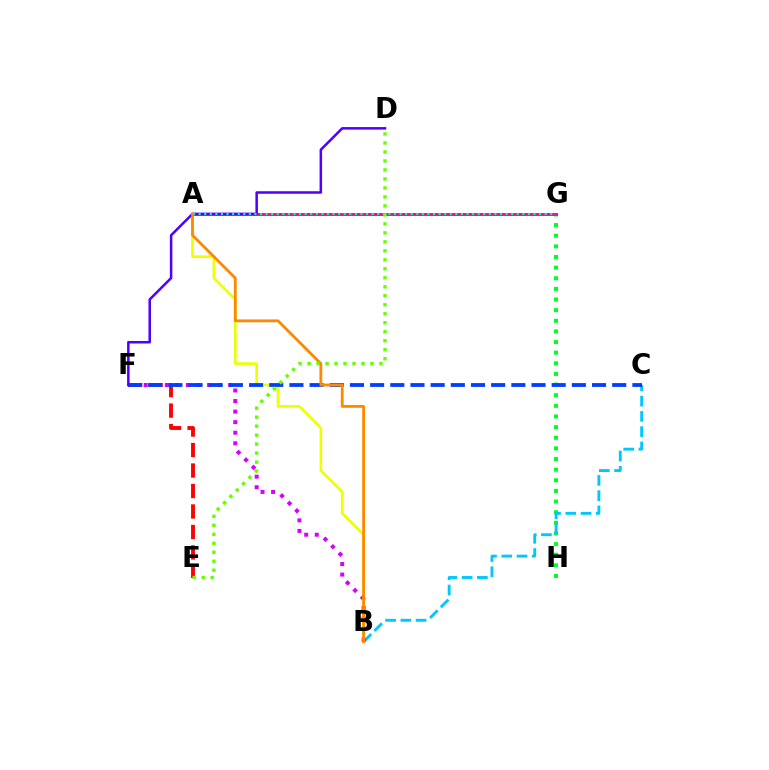{('G', 'H'): [{'color': '#00ff27', 'line_style': 'dotted', 'thickness': 2.89}], ('B', 'C'): [{'color': '#00c7ff', 'line_style': 'dashed', 'thickness': 2.07}], ('E', 'F'): [{'color': '#ff0000', 'line_style': 'dashed', 'thickness': 2.78}], ('A', 'B'): [{'color': '#eeff00', 'line_style': 'solid', 'thickness': 1.92}, {'color': '#ff8800', 'line_style': 'solid', 'thickness': 2.03}], ('A', 'G'): [{'color': '#ff00a0', 'line_style': 'solid', 'thickness': 2.1}, {'color': '#00ffaf', 'line_style': 'dotted', 'thickness': 1.52}], ('B', 'F'): [{'color': '#d600ff', 'line_style': 'dotted', 'thickness': 2.87}], ('C', 'F'): [{'color': '#003fff', 'line_style': 'dashed', 'thickness': 2.74}], ('D', 'F'): [{'color': '#4f00ff', 'line_style': 'solid', 'thickness': 1.82}], ('D', 'E'): [{'color': '#66ff00', 'line_style': 'dotted', 'thickness': 2.44}]}